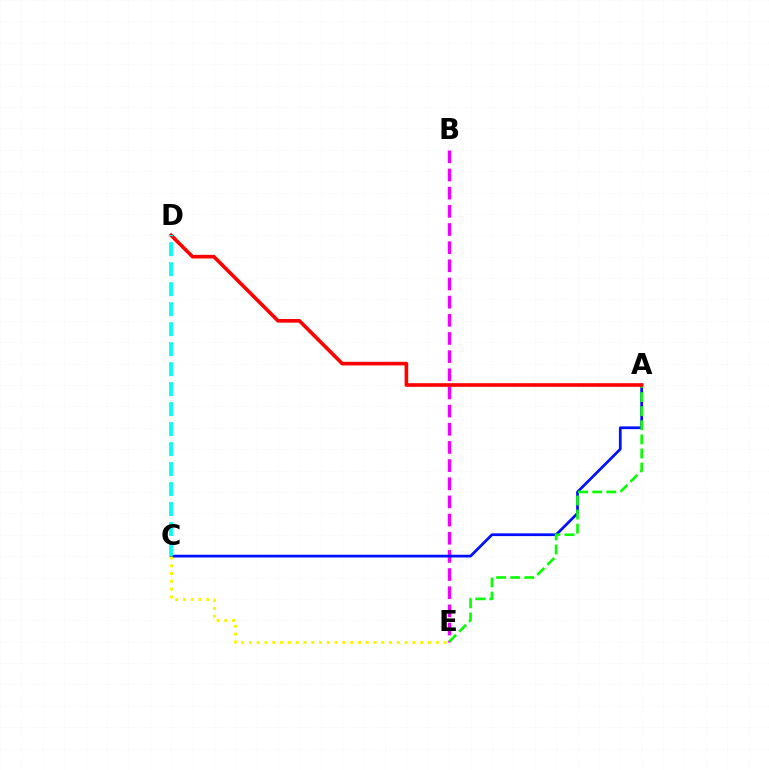{('B', 'E'): [{'color': '#ee00ff', 'line_style': 'dashed', 'thickness': 2.47}], ('A', 'C'): [{'color': '#0010ff', 'line_style': 'solid', 'thickness': 1.97}], ('A', 'E'): [{'color': '#08ff00', 'line_style': 'dashed', 'thickness': 1.91}], ('A', 'D'): [{'color': '#ff0000', 'line_style': 'solid', 'thickness': 2.62}], ('C', 'E'): [{'color': '#fcf500', 'line_style': 'dotted', 'thickness': 2.12}], ('C', 'D'): [{'color': '#00fff6', 'line_style': 'dashed', 'thickness': 2.72}]}